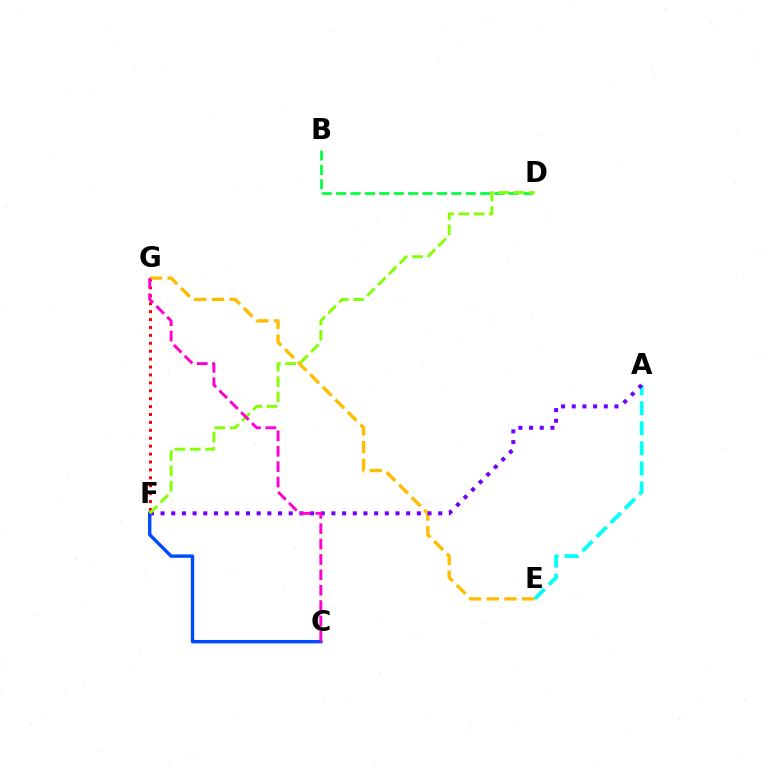{('A', 'E'): [{'color': '#00fff6', 'line_style': 'dashed', 'thickness': 2.72}], ('F', 'G'): [{'color': '#ff0000', 'line_style': 'dotted', 'thickness': 2.15}], ('B', 'D'): [{'color': '#00ff39', 'line_style': 'dashed', 'thickness': 1.96}], ('E', 'G'): [{'color': '#ffbd00', 'line_style': 'dashed', 'thickness': 2.41}], ('C', 'F'): [{'color': '#004bff', 'line_style': 'solid', 'thickness': 2.44}], ('A', 'F'): [{'color': '#7200ff', 'line_style': 'dotted', 'thickness': 2.9}], ('D', 'F'): [{'color': '#84ff00', 'line_style': 'dashed', 'thickness': 2.08}], ('C', 'G'): [{'color': '#ff00cf', 'line_style': 'dashed', 'thickness': 2.09}]}